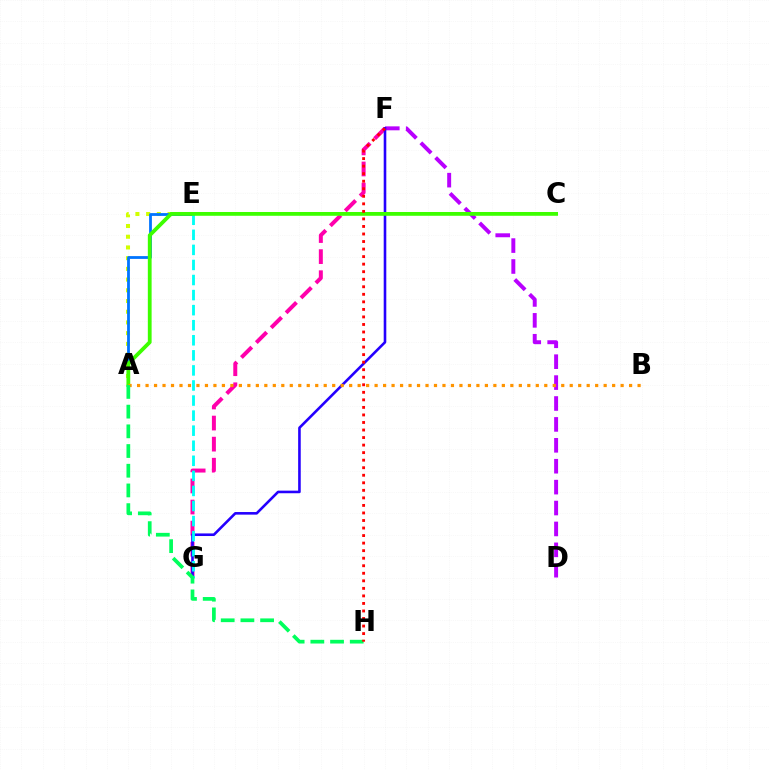{('D', 'F'): [{'color': '#b900ff', 'line_style': 'dashed', 'thickness': 2.84}], ('A', 'E'): [{'color': '#d1ff00', 'line_style': 'dotted', 'thickness': 2.91}, {'color': '#0074ff', 'line_style': 'solid', 'thickness': 2.01}], ('F', 'G'): [{'color': '#ff00ac', 'line_style': 'dashed', 'thickness': 2.86}, {'color': '#2500ff', 'line_style': 'solid', 'thickness': 1.87}], ('E', 'G'): [{'color': '#00fff6', 'line_style': 'dashed', 'thickness': 2.05}], ('A', 'C'): [{'color': '#3dff00', 'line_style': 'solid', 'thickness': 2.73}], ('A', 'B'): [{'color': '#ff9400', 'line_style': 'dotted', 'thickness': 2.3}], ('A', 'H'): [{'color': '#00ff5c', 'line_style': 'dashed', 'thickness': 2.68}], ('F', 'H'): [{'color': '#ff0000', 'line_style': 'dotted', 'thickness': 2.05}]}